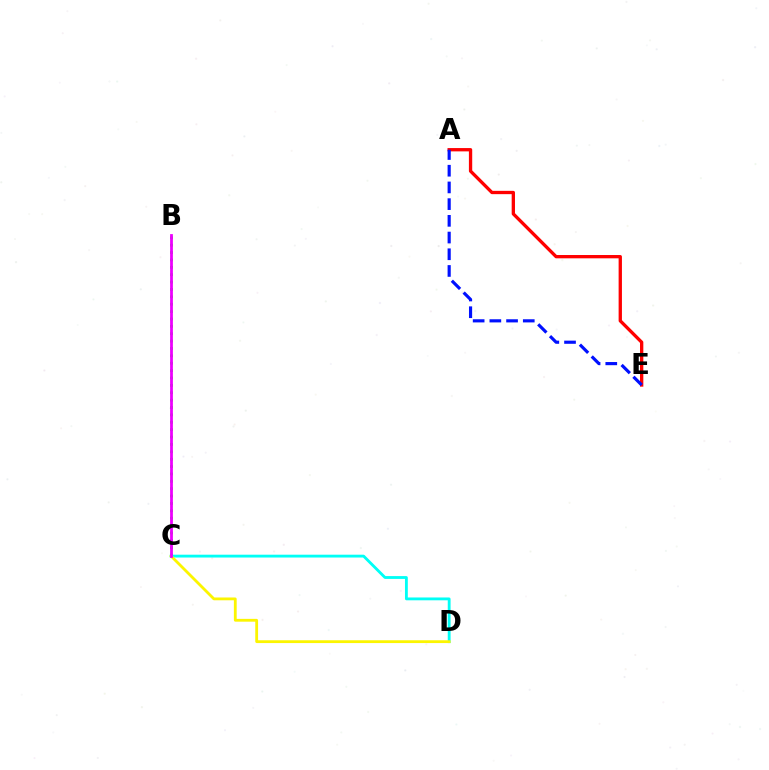{('A', 'E'): [{'color': '#ff0000', 'line_style': 'solid', 'thickness': 2.38}, {'color': '#0010ff', 'line_style': 'dashed', 'thickness': 2.27}], ('B', 'C'): [{'color': '#08ff00', 'line_style': 'dotted', 'thickness': 2.0}, {'color': '#ee00ff', 'line_style': 'solid', 'thickness': 2.0}], ('C', 'D'): [{'color': '#00fff6', 'line_style': 'solid', 'thickness': 2.04}, {'color': '#fcf500', 'line_style': 'solid', 'thickness': 2.02}]}